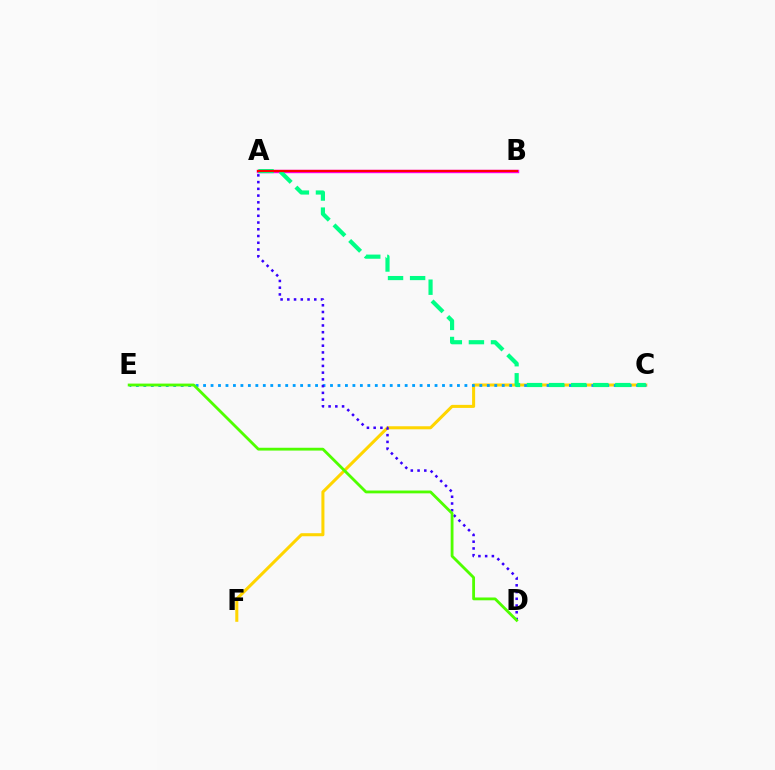{('A', 'B'): [{'color': '#ff00ed', 'line_style': 'solid', 'thickness': 2.47}, {'color': '#ff0000', 'line_style': 'solid', 'thickness': 1.57}], ('C', 'F'): [{'color': '#ffd500', 'line_style': 'solid', 'thickness': 2.19}], ('C', 'E'): [{'color': '#009eff', 'line_style': 'dotted', 'thickness': 2.03}], ('A', 'D'): [{'color': '#3700ff', 'line_style': 'dotted', 'thickness': 1.83}], ('A', 'C'): [{'color': '#00ff86', 'line_style': 'dashed', 'thickness': 3.0}], ('D', 'E'): [{'color': '#4fff00', 'line_style': 'solid', 'thickness': 2.03}]}